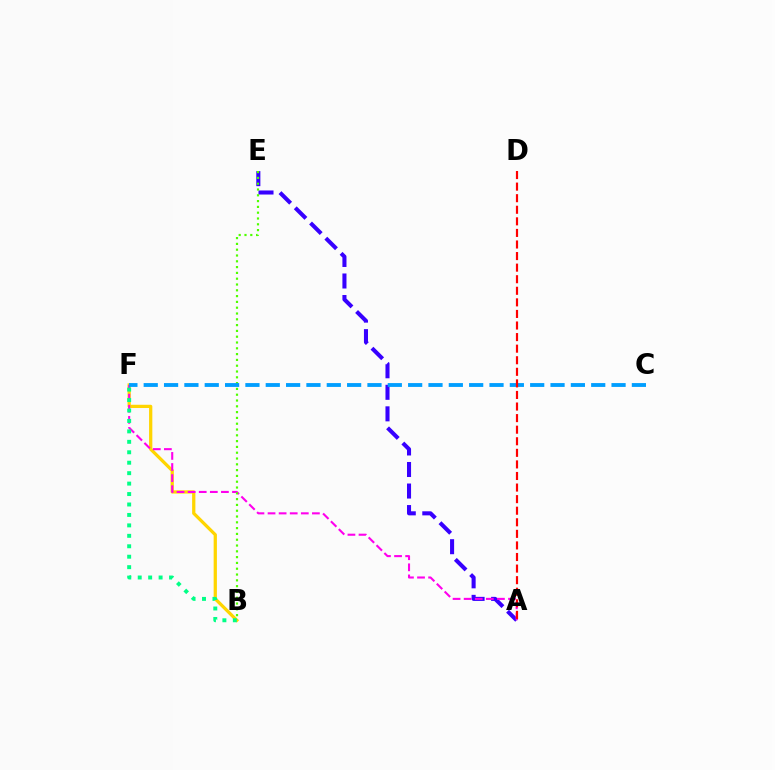{('A', 'E'): [{'color': '#3700ff', 'line_style': 'dashed', 'thickness': 2.93}], ('B', 'F'): [{'color': '#ffd500', 'line_style': 'solid', 'thickness': 2.34}, {'color': '#00ff86', 'line_style': 'dotted', 'thickness': 2.84}], ('A', 'F'): [{'color': '#ff00ed', 'line_style': 'dashed', 'thickness': 1.51}], ('B', 'E'): [{'color': '#4fff00', 'line_style': 'dotted', 'thickness': 1.58}], ('C', 'F'): [{'color': '#009eff', 'line_style': 'dashed', 'thickness': 2.76}], ('A', 'D'): [{'color': '#ff0000', 'line_style': 'dashed', 'thickness': 1.57}]}